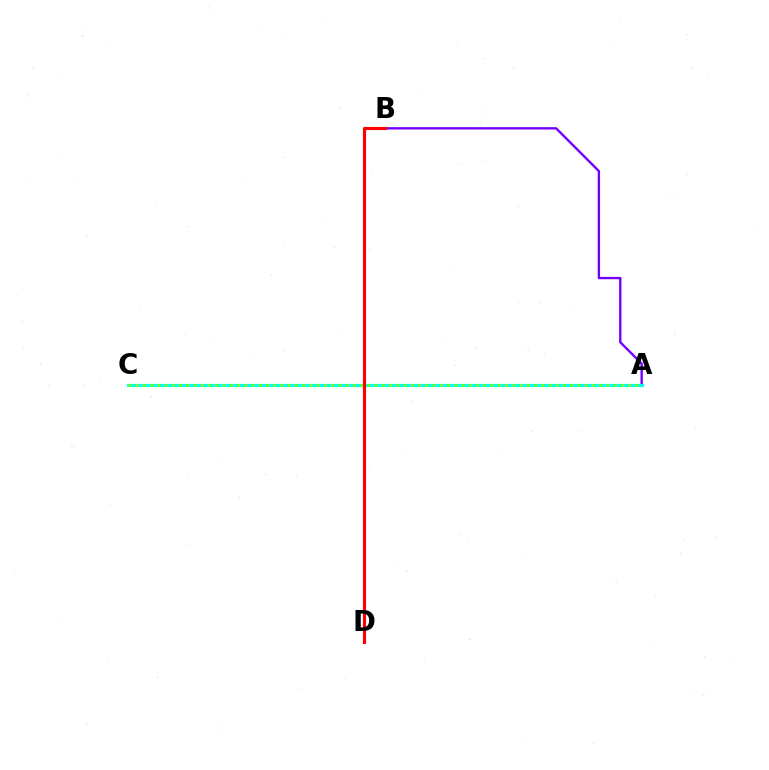{('A', 'B'): [{'color': '#7200ff', 'line_style': 'solid', 'thickness': 1.7}], ('A', 'C'): [{'color': '#00fff6', 'line_style': 'solid', 'thickness': 2.3}, {'color': '#84ff00', 'line_style': 'dotted', 'thickness': 1.97}], ('B', 'D'): [{'color': '#ff0000', 'line_style': 'solid', 'thickness': 2.25}]}